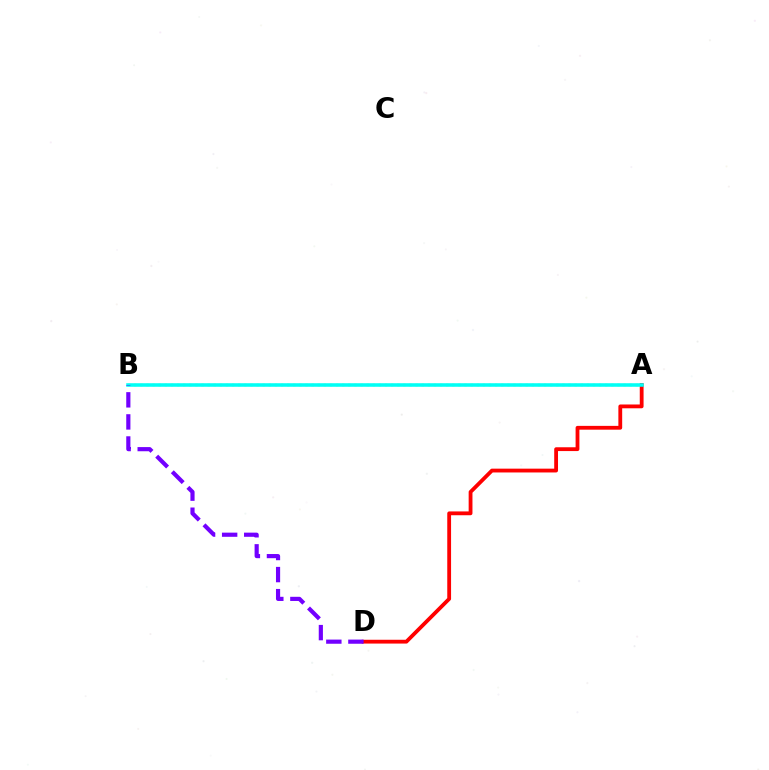{('A', 'D'): [{'color': '#ff0000', 'line_style': 'solid', 'thickness': 2.74}], ('A', 'B'): [{'color': '#84ff00', 'line_style': 'dotted', 'thickness': 1.66}, {'color': '#00fff6', 'line_style': 'solid', 'thickness': 2.55}], ('B', 'D'): [{'color': '#7200ff', 'line_style': 'dashed', 'thickness': 3.0}]}